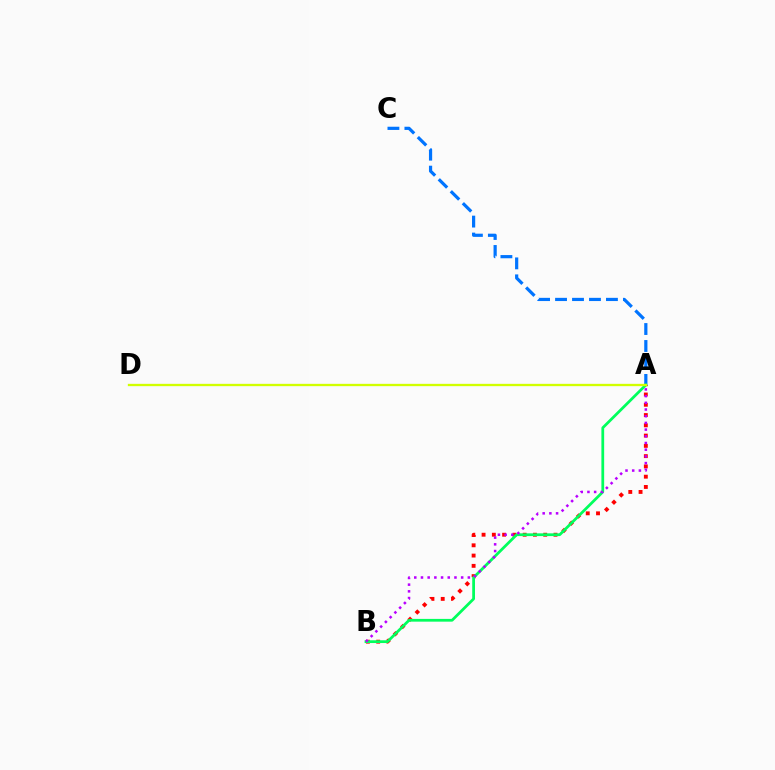{('A', 'C'): [{'color': '#0074ff', 'line_style': 'dashed', 'thickness': 2.3}], ('A', 'B'): [{'color': '#ff0000', 'line_style': 'dotted', 'thickness': 2.79}, {'color': '#00ff5c', 'line_style': 'solid', 'thickness': 1.99}, {'color': '#b900ff', 'line_style': 'dotted', 'thickness': 1.82}], ('A', 'D'): [{'color': '#d1ff00', 'line_style': 'solid', 'thickness': 1.67}]}